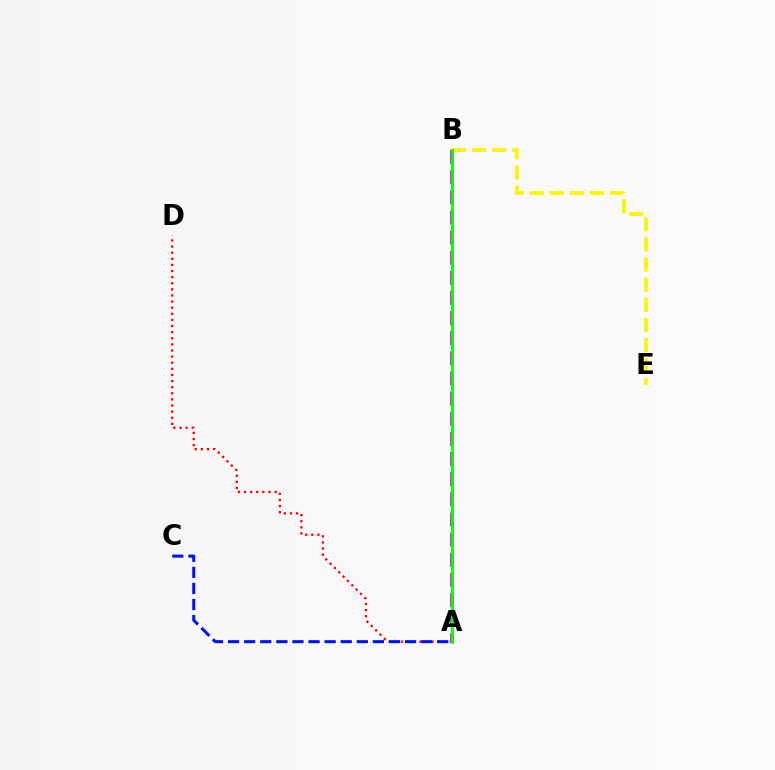{('A', 'D'): [{'color': '#ff0000', 'line_style': 'dotted', 'thickness': 1.66}], ('A', 'B'): [{'color': '#00fff6', 'line_style': 'dashed', 'thickness': 2.21}, {'color': '#ee00ff', 'line_style': 'dashed', 'thickness': 2.74}, {'color': '#08ff00', 'line_style': 'solid', 'thickness': 2.02}], ('B', 'E'): [{'color': '#fcf500', 'line_style': 'dashed', 'thickness': 2.73}], ('A', 'C'): [{'color': '#0010ff', 'line_style': 'dashed', 'thickness': 2.19}]}